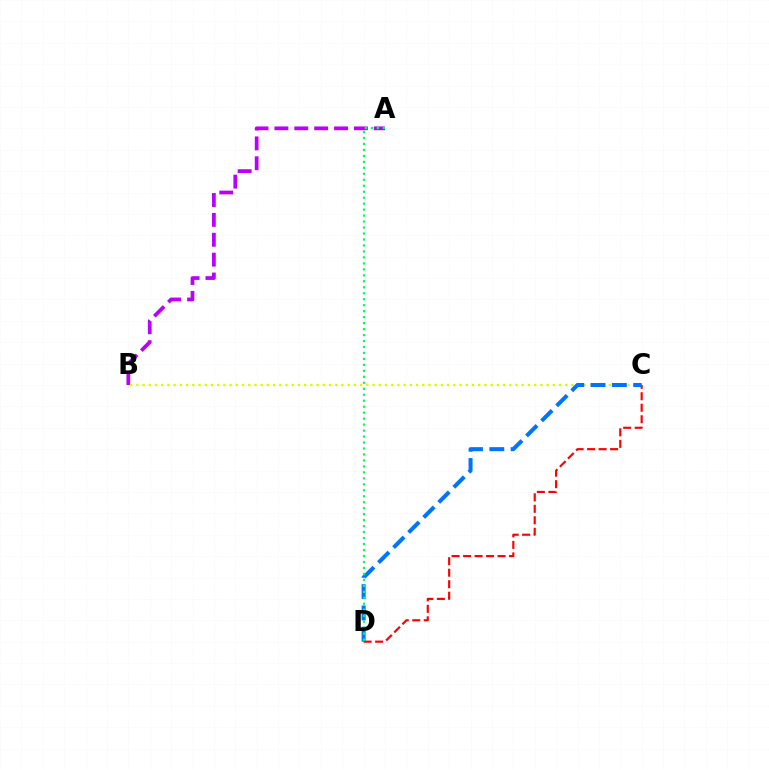{('A', 'B'): [{'color': '#b900ff', 'line_style': 'dashed', 'thickness': 2.7}], ('B', 'C'): [{'color': '#d1ff00', 'line_style': 'dotted', 'thickness': 1.69}], ('C', 'D'): [{'color': '#ff0000', 'line_style': 'dashed', 'thickness': 1.56}, {'color': '#0074ff', 'line_style': 'dashed', 'thickness': 2.89}], ('A', 'D'): [{'color': '#00ff5c', 'line_style': 'dotted', 'thickness': 1.62}]}